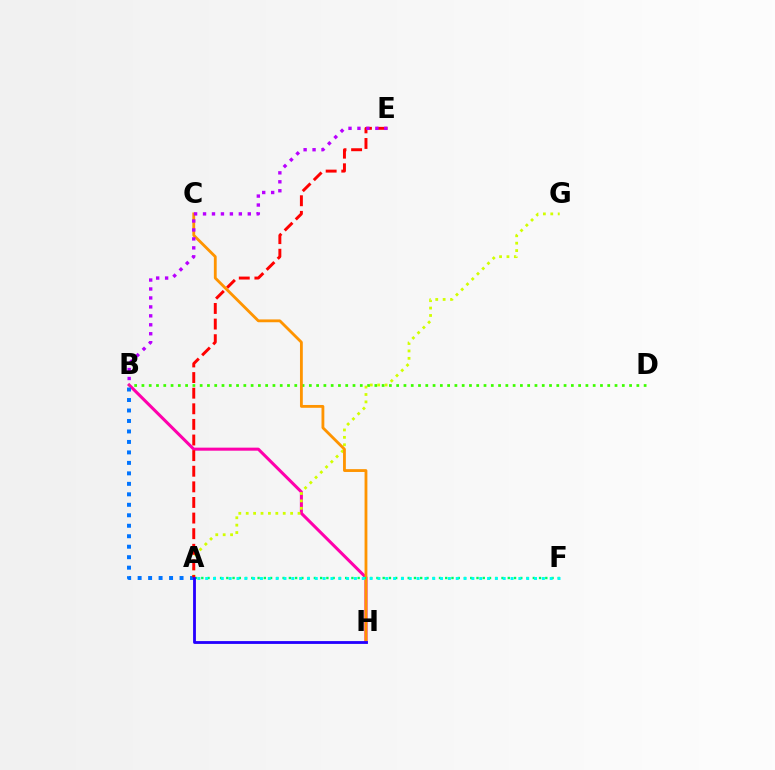{('B', 'H'): [{'color': '#ff00ac', 'line_style': 'solid', 'thickness': 2.19}], ('B', 'D'): [{'color': '#3dff00', 'line_style': 'dotted', 'thickness': 1.98}], ('A', 'G'): [{'color': '#d1ff00', 'line_style': 'dotted', 'thickness': 2.01}], ('C', 'H'): [{'color': '#ff9400', 'line_style': 'solid', 'thickness': 2.03}], ('A', 'B'): [{'color': '#0074ff', 'line_style': 'dotted', 'thickness': 2.85}], ('A', 'F'): [{'color': '#00ff5c', 'line_style': 'dotted', 'thickness': 1.7}, {'color': '#00fff6', 'line_style': 'dotted', 'thickness': 2.13}], ('A', 'E'): [{'color': '#ff0000', 'line_style': 'dashed', 'thickness': 2.12}], ('A', 'H'): [{'color': '#2500ff', 'line_style': 'solid', 'thickness': 2.03}], ('B', 'E'): [{'color': '#b900ff', 'line_style': 'dotted', 'thickness': 2.43}]}